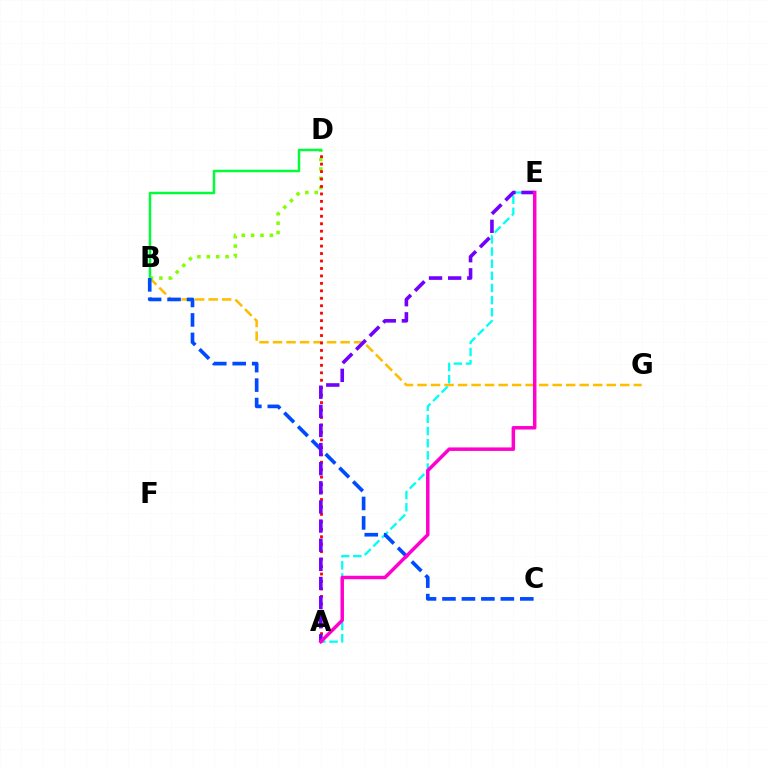{('B', 'G'): [{'color': '#ffbd00', 'line_style': 'dashed', 'thickness': 1.84}], ('B', 'D'): [{'color': '#84ff00', 'line_style': 'dotted', 'thickness': 2.55}, {'color': '#00ff39', 'line_style': 'solid', 'thickness': 1.79}], ('A', 'E'): [{'color': '#00fff6', 'line_style': 'dashed', 'thickness': 1.65}, {'color': '#7200ff', 'line_style': 'dashed', 'thickness': 2.6}, {'color': '#ff00cf', 'line_style': 'solid', 'thickness': 2.51}], ('A', 'D'): [{'color': '#ff0000', 'line_style': 'dotted', 'thickness': 2.02}], ('B', 'C'): [{'color': '#004bff', 'line_style': 'dashed', 'thickness': 2.64}]}